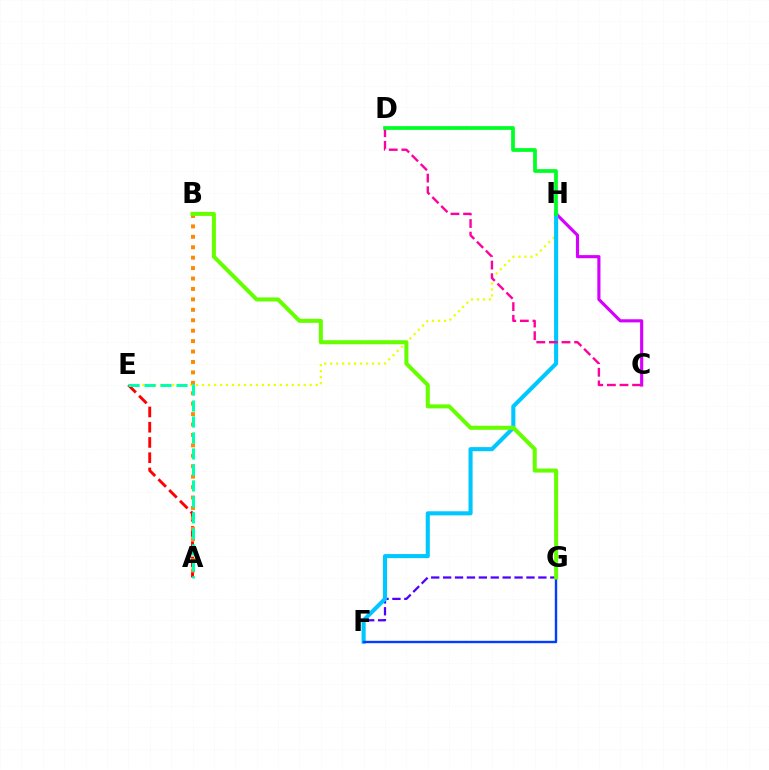{('E', 'H'): [{'color': '#eeff00', 'line_style': 'dotted', 'thickness': 1.62}], ('F', 'G'): [{'color': '#4f00ff', 'line_style': 'dashed', 'thickness': 1.62}, {'color': '#003fff', 'line_style': 'solid', 'thickness': 1.72}], ('C', 'H'): [{'color': '#d600ff', 'line_style': 'solid', 'thickness': 2.26}], ('A', 'E'): [{'color': '#ff0000', 'line_style': 'dashed', 'thickness': 2.07}, {'color': '#00ffaf', 'line_style': 'dashed', 'thickness': 2.17}], ('F', 'H'): [{'color': '#00c7ff', 'line_style': 'solid', 'thickness': 2.95}], ('A', 'B'): [{'color': '#ff8800', 'line_style': 'dotted', 'thickness': 2.83}], ('C', 'D'): [{'color': '#ff00a0', 'line_style': 'dashed', 'thickness': 1.71}], ('B', 'G'): [{'color': '#66ff00', 'line_style': 'solid', 'thickness': 2.91}], ('D', 'H'): [{'color': '#00ff27', 'line_style': 'solid', 'thickness': 2.69}]}